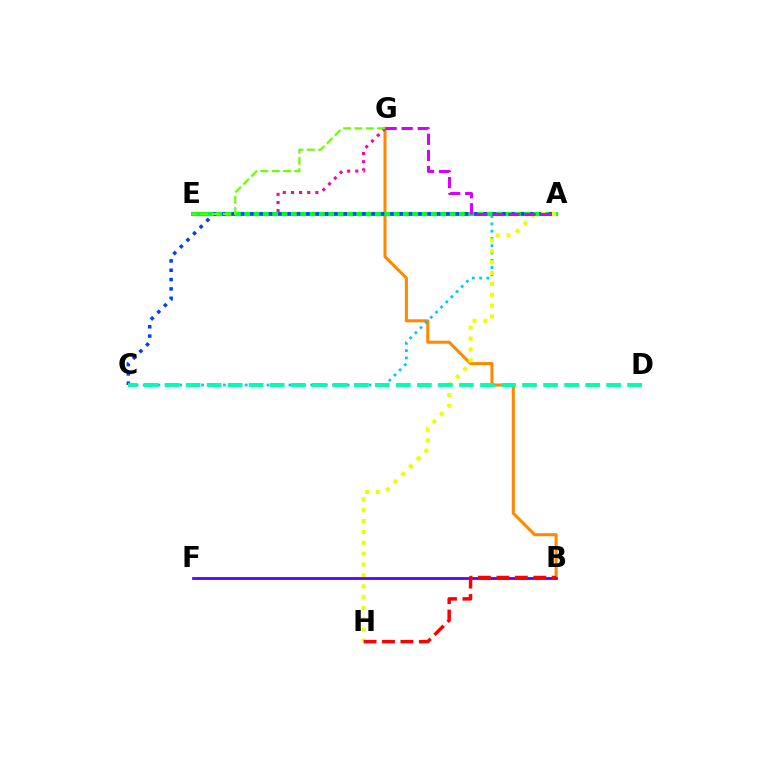{('B', 'G'): [{'color': '#ff8800', 'line_style': 'solid', 'thickness': 2.2}], ('A', 'C'): [{'color': '#00c7ff', 'line_style': 'dotted', 'thickness': 1.98}, {'color': '#003fff', 'line_style': 'dotted', 'thickness': 2.54}], ('E', 'G'): [{'color': '#ff00a0', 'line_style': 'dotted', 'thickness': 2.21}, {'color': '#66ff00', 'line_style': 'dashed', 'thickness': 1.54}], ('A', 'E'): [{'color': '#00ff27', 'line_style': 'solid', 'thickness': 2.99}], ('A', 'H'): [{'color': '#eeff00', 'line_style': 'dotted', 'thickness': 2.95}], ('B', 'F'): [{'color': '#4f00ff', 'line_style': 'solid', 'thickness': 1.96}], ('A', 'G'): [{'color': '#d600ff', 'line_style': 'dashed', 'thickness': 2.18}], ('C', 'D'): [{'color': '#00ffaf', 'line_style': 'dashed', 'thickness': 2.86}], ('B', 'H'): [{'color': '#ff0000', 'line_style': 'dashed', 'thickness': 2.51}]}